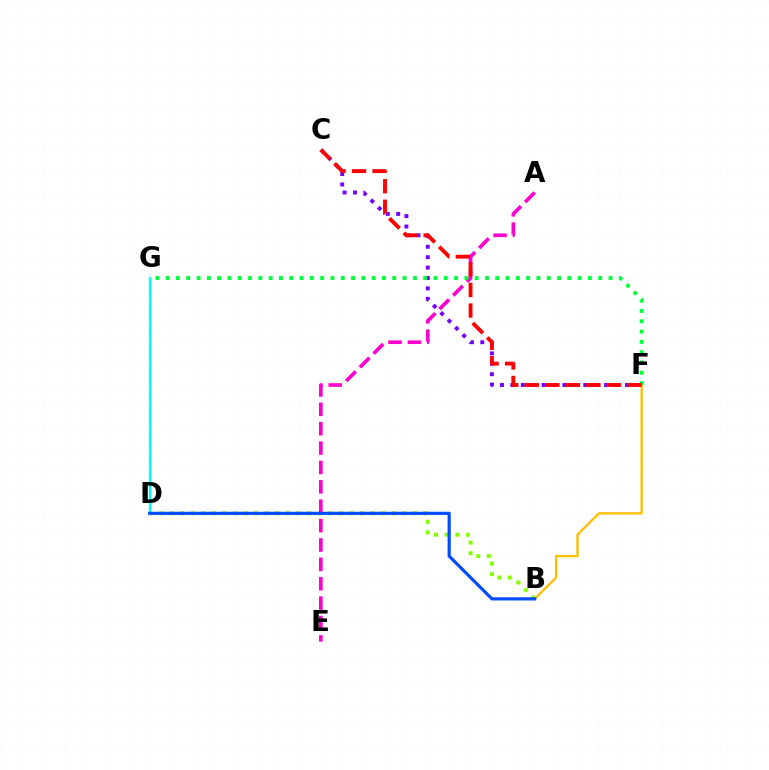{('B', 'D'): [{'color': '#84ff00', 'line_style': 'dotted', 'thickness': 2.88}, {'color': '#004bff', 'line_style': 'solid', 'thickness': 2.29}], ('C', 'F'): [{'color': '#7200ff', 'line_style': 'dotted', 'thickness': 2.83}, {'color': '#ff0000', 'line_style': 'dashed', 'thickness': 2.79}], ('B', 'F'): [{'color': '#ffbd00', 'line_style': 'solid', 'thickness': 1.66}], ('A', 'E'): [{'color': '#ff00cf', 'line_style': 'dashed', 'thickness': 2.63}], ('D', 'G'): [{'color': '#00fff6', 'line_style': 'solid', 'thickness': 1.67}], ('F', 'G'): [{'color': '#00ff39', 'line_style': 'dotted', 'thickness': 2.8}]}